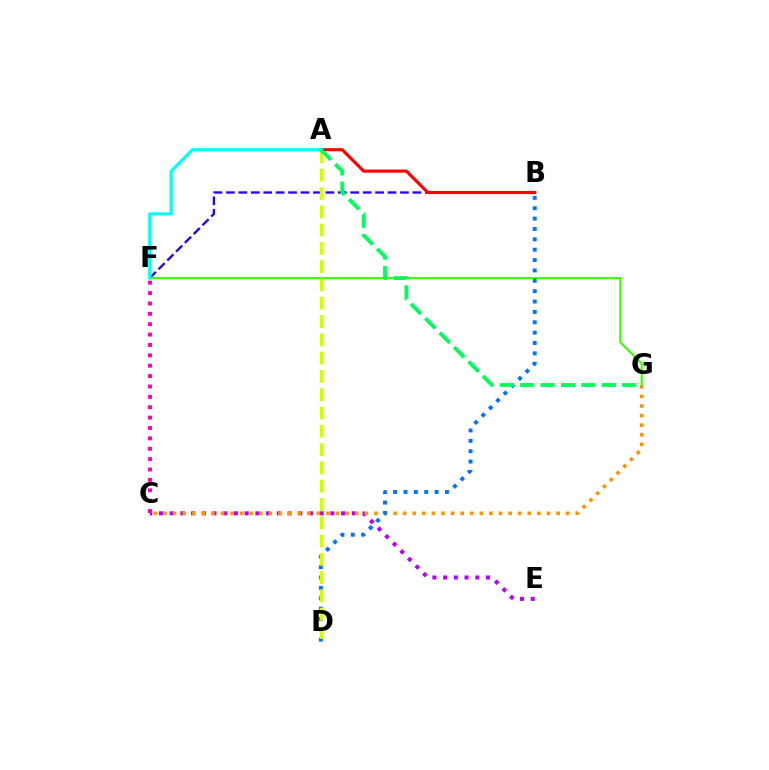{('B', 'F'): [{'color': '#2500ff', 'line_style': 'dashed', 'thickness': 1.69}], ('C', 'E'): [{'color': '#b900ff', 'line_style': 'dotted', 'thickness': 2.91}], ('C', 'G'): [{'color': '#ff9400', 'line_style': 'dotted', 'thickness': 2.6}], ('F', 'G'): [{'color': '#3dff00', 'line_style': 'solid', 'thickness': 1.54}], ('B', 'D'): [{'color': '#0074ff', 'line_style': 'dotted', 'thickness': 2.82}], ('A', 'B'): [{'color': '#ff0000', 'line_style': 'solid', 'thickness': 2.25}], ('A', 'F'): [{'color': '#00fff6', 'line_style': 'solid', 'thickness': 2.27}], ('A', 'D'): [{'color': '#d1ff00', 'line_style': 'dashed', 'thickness': 2.48}], ('C', 'F'): [{'color': '#ff00ac', 'line_style': 'dotted', 'thickness': 2.82}], ('A', 'G'): [{'color': '#00ff5c', 'line_style': 'dashed', 'thickness': 2.77}]}